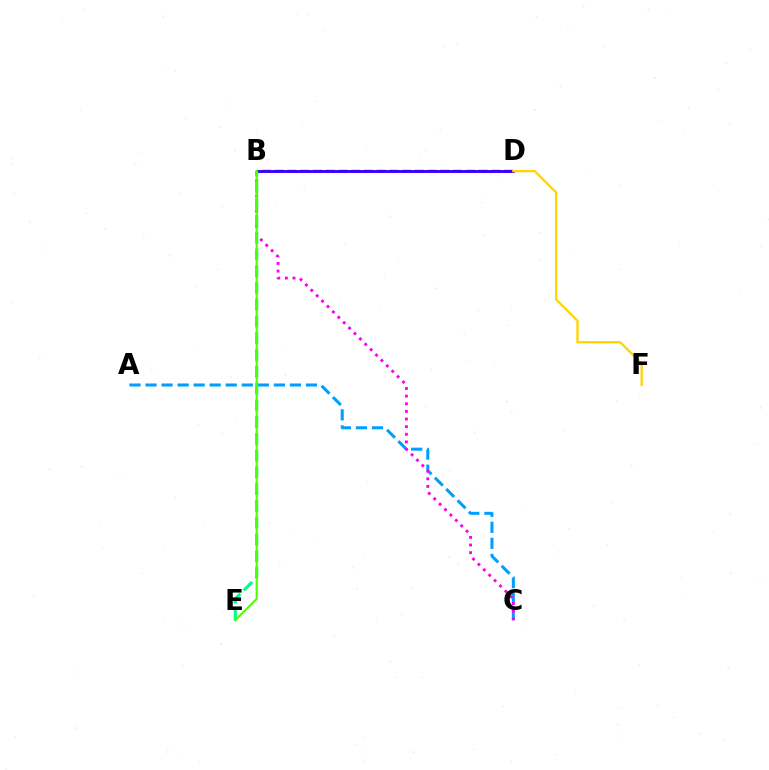{('A', 'C'): [{'color': '#009eff', 'line_style': 'dashed', 'thickness': 2.18}], ('B', 'C'): [{'color': '#ff00ed', 'line_style': 'dotted', 'thickness': 2.07}], ('B', 'D'): [{'color': '#ff0000', 'line_style': 'dashed', 'thickness': 1.73}, {'color': '#3700ff', 'line_style': 'solid', 'thickness': 2.09}], ('D', 'F'): [{'color': '#ffd500', 'line_style': 'solid', 'thickness': 1.66}], ('B', 'E'): [{'color': '#00ff86', 'line_style': 'dashed', 'thickness': 2.28}, {'color': '#4fff00', 'line_style': 'solid', 'thickness': 1.5}]}